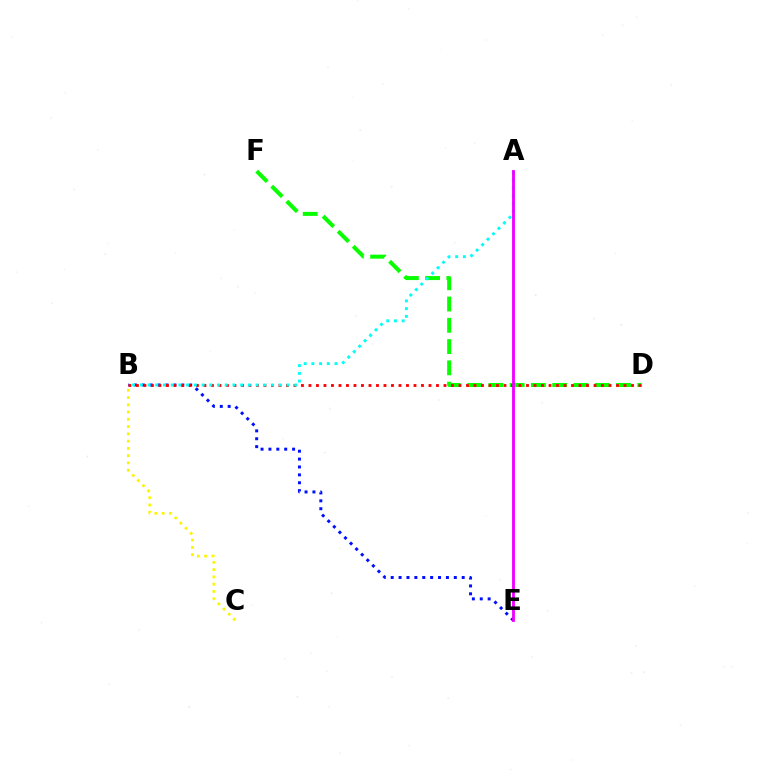{('B', 'E'): [{'color': '#0010ff', 'line_style': 'dotted', 'thickness': 2.14}], ('D', 'F'): [{'color': '#08ff00', 'line_style': 'dashed', 'thickness': 2.89}], ('B', 'D'): [{'color': '#ff0000', 'line_style': 'dotted', 'thickness': 2.04}], ('A', 'B'): [{'color': '#00fff6', 'line_style': 'dotted', 'thickness': 2.1}], ('B', 'C'): [{'color': '#fcf500', 'line_style': 'dotted', 'thickness': 1.97}], ('A', 'E'): [{'color': '#ee00ff', 'line_style': 'solid', 'thickness': 2.05}]}